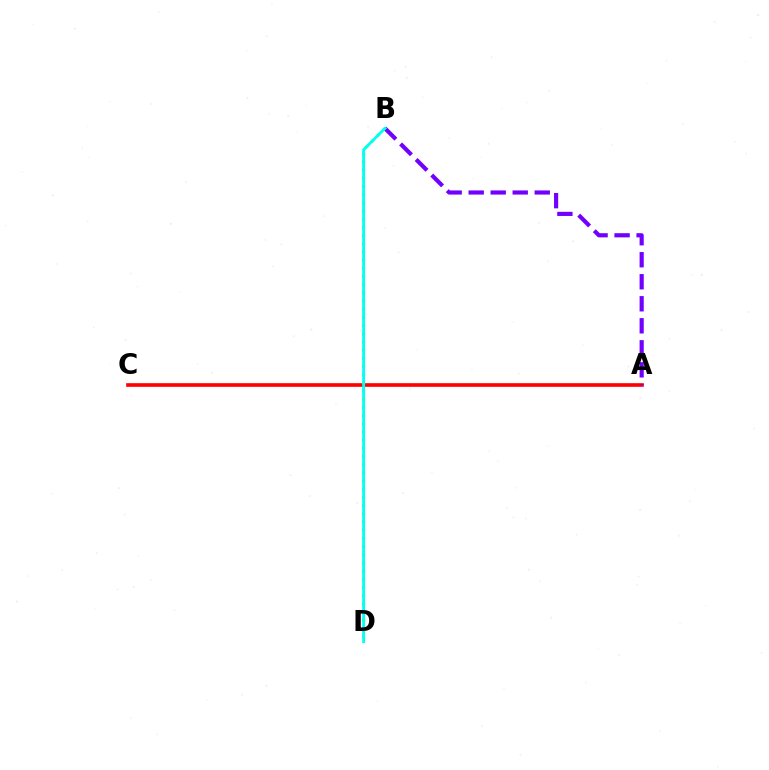{('A', 'C'): [{'color': '#ff0000', 'line_style': 'solid', 'thickness': 2.63}], ('B', 'D'): [{'color': '#84ff00', 'line_style': 'dotted', 'thickness': 2.22}, {'color': '#00fff6', 'line_style': 'solid', 'thickness': 2.05}], ('A', 'B'): [{'color': '#7200ff', 'line_style': 'dashed', 'thickness': 2.99}]}